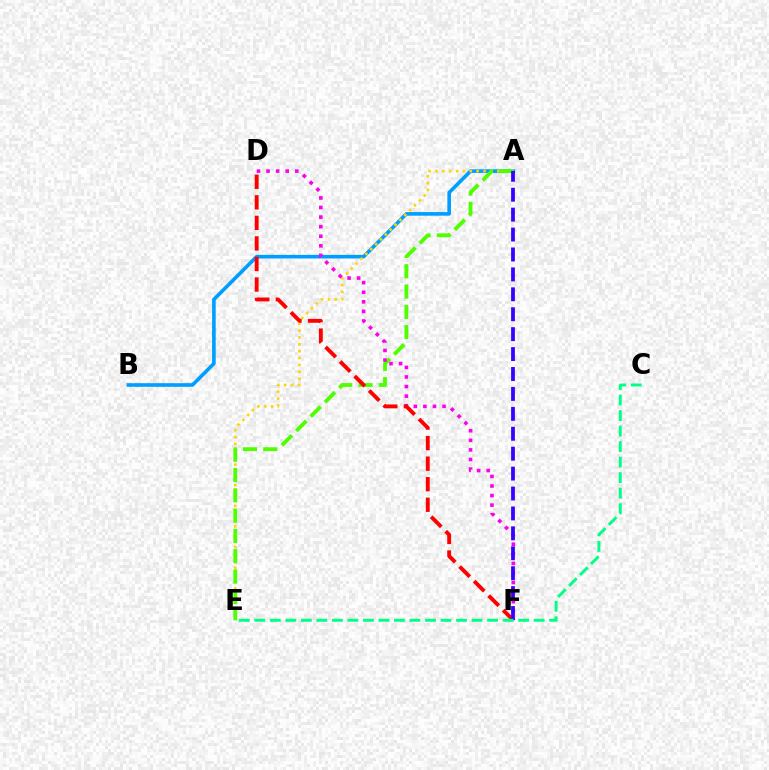{('A', 'B'): [{'color': '#009eff', 'line_style': 'solid', 'thickness': 2.61}], ('A', 'E'): [{'color': '#ffd500', 'line_style': 'dotted', 'thickness': 1.87}, {'color': '#4fff00', 'line_style': 'dashed', 'thickness': 2.76}], ('D', 'F'): [{'color': '#ff00ed', 'line_style': 'dotted', 'thickness': 2.6}, {'color': '#ff0000', 'line_style': 'dashed', 'thickness': 2.79}], ('A', 'F'): [{'color': '#3700ff', 'line_style': 'dashed', 'thickness': 2.71}], ('C', 'E'): [{'color': '#00ff86', 'line_style': 'dashed', 'thickness': 2.11}]}